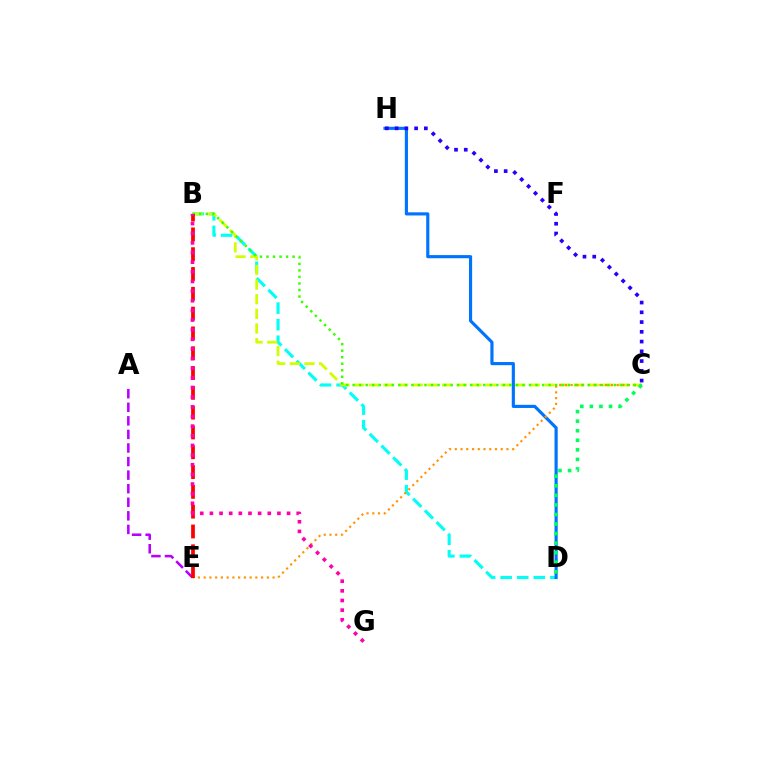{('B', 'D'): [{'color': '#00fff6', 'line_style': 'dashed', 'thickness': 2.25}], ('D', 'H'): [{'color': '#0074ff', 'line_style': 'solid', 'thickness': 2.27}], ('B', 'C'): [{'color': '#d1ff00', 'line_style': 'dashed', 'thickness': 1.99}, {'color': '#3dff00', 'line_style': 'dotted', 'thickness': 1.77}], ('A', 'E'): [{'color': '#b900ff', 'line_style': 'dashed', 'thickness': 1.84}], ('C', 'E'): [{'color': '#ff9400', 'line_style': 'dotted', 'thickness': 1.56}], ('B', 'E'): [{'color': '#ff0000', 'line_style': 'dashed', 'thickness': 2.69}], ('C', 'D'): [{'color': '#00ff5c', 'line_style': 'dotted', 'thickness': 2.6}], ('C', 'H'): [{'color': '#2500ff', 'line_style': 'dotted', 'thickness': 2.65}], ('B', 'G'): [{'color': '#ff00ac', 'line_style': 'dotted', 'thickness': 2.62}]}